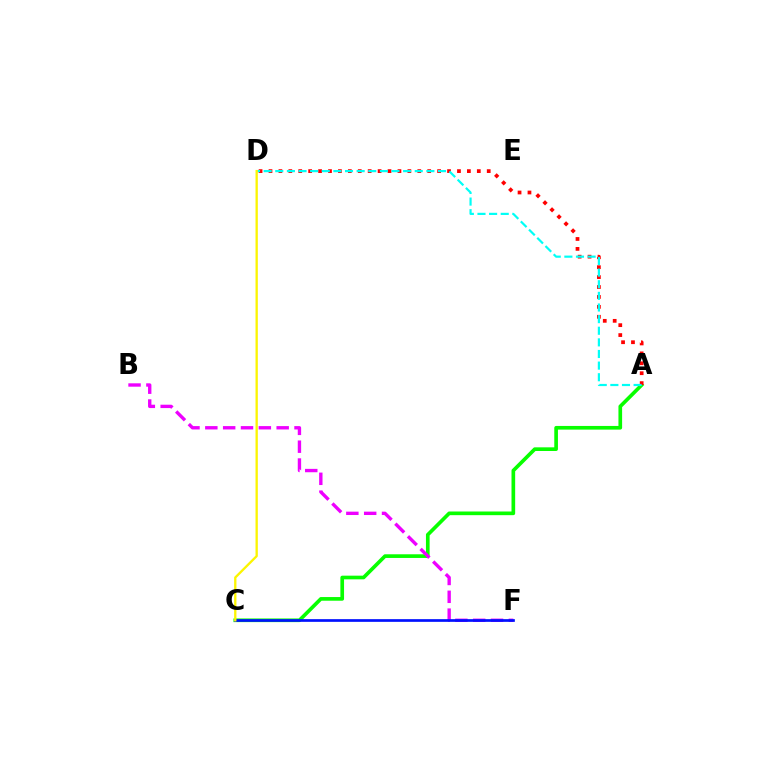{('A', 'C'): [{'color': '#08ff00', 'line_style': 'solid', 'thickness': 2.64}], ('B', 'F'): [{'color': '#ee00ff', 'line_style': 'dashed', 'thickness': 2.42}], ('A', 'D'): [{'color': '#ff0000', 'line_style': 'dotted', 'thickness': 2.7}, {'color': '#00fff6', 'line_style': 'dashed', 'thickness': 1.58}], ('C', 'F'): [{'color': '#0010ff', 'line_style': 'solid', 'thickness': 1.94}], ('C', 'D'): [{'color': '#fcf500', 'line_style': 'solid', 'thickness': 1.67}]}